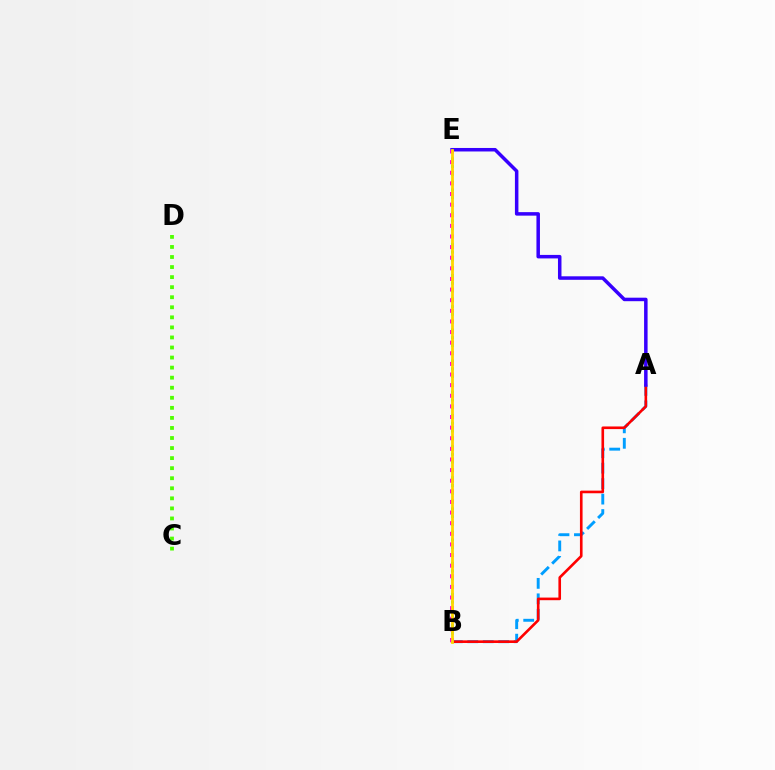{('A', 'B'): [{'color': '#009eff', 'line_style': 'dashed', 'thickness': 2.1}, {'color': '#ff0000', 'line_style': 'solid', 'thickness': 1.89}], ('C', 'D'): [{'color': '#4fff00', 'line_style': 'dotted', 'thickness': 2.73}], ('B', 'E'): [{'color': '#00ff86', 'line_style': 'dotted', 'thickness': 2.11}, {'color': '#ff00ed', 'line_style': 'dotted', 'thickness': 2.89}, {'color': '#ffd500', 'line_style': 'solid', 'thickness': 2.0}], ('A', 'E'): [{'color': '#3700ff', 'line_style': 'solid', 'thickness': 2.52}]}